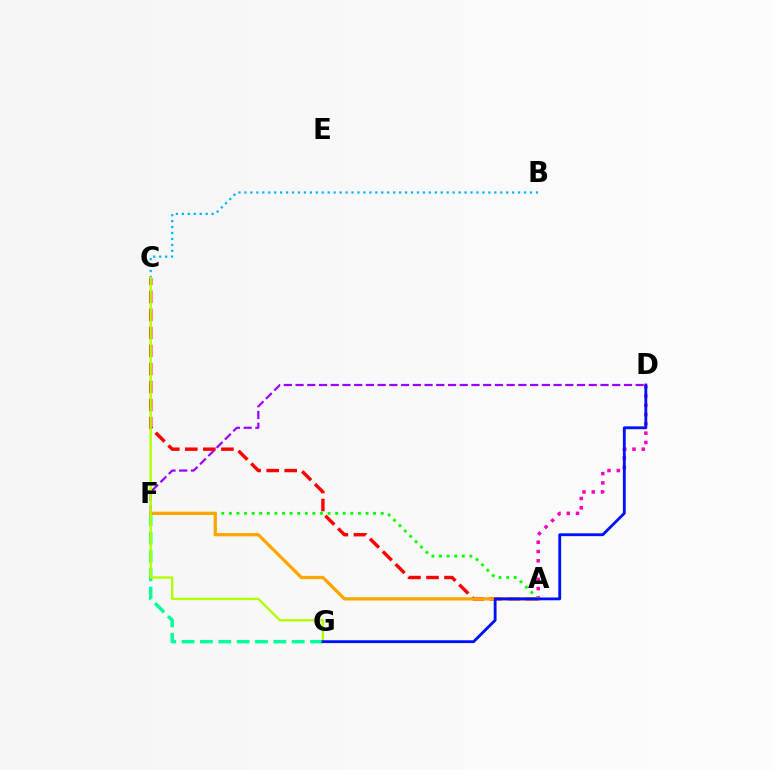{('A', 'D'): [{'color': '#ff00bd', 'line_style': 'dotted', 'thickness': 2.52}], ('A', 'C'): [{'color': '#ff0000', 'line_style': 'dashed', 'thickness': 2.45}], ('A', 'F'): [{'color': '#08ff00', 'line_style': 'dotted', 'thickness': 2.06}, {'color': '#ffa500', 'line_style': 'solid', 'thickness': 2.35}], ('F', 'G'): [{'color': '#00ff9d', 'line_style': 'dashed', 'thickness': 2.49}], ('B', 'C'): [{'color': '#00b5ff', 'line_style': 'dotted', 'thickness': 1.62}], ('D', 'F'): [{'color': '#9b00ff', 'line_style': 'dashed', 'thickness': 1.59}], ('C', 'G'): [{'color': '#b3ff00', 'line_style': 'solid', 'thickness': 1.7}], ('D', 'G'): [{'color': '#0010ff', 'line_style': 'solid', 'thickness': 2.04}]}